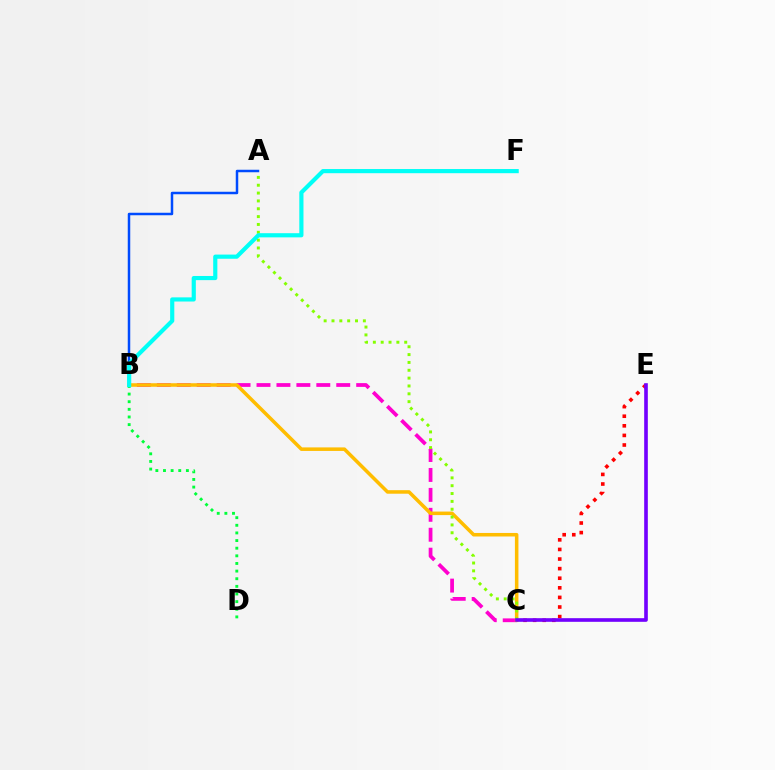{('B', 'C'): [{'color': '#ff00cf', 'line_style': 'dashed', 'thickness': 2.71}, {'color': '#ffbd00', 'line_style': 'solid', 'thickness': 2.54}], ('C', 'E'): [{'color': '#ff0000', 'line_style': 'dotted', 'thickness': 2.61}, {'color': '#7200ff', 'line_style': 'solid', 'thickness': 2.62}], ('A', 'C'): [{'color': '#84ff00', 'line_style': 'dotted', 'thickness': 2.13}], ('B', 'D'): [{'color': '#00ff39', 'line_style': 'dotted', 'thickness': 2.07}], ('A', 'B'): [{'color': '#004bff', 'line_style': 'solid', 'thickness': 1.79}], ('B', 'F'): [{'color': '#00fff6', 'line_style': 'solid', 'thickness': 2.99}]}